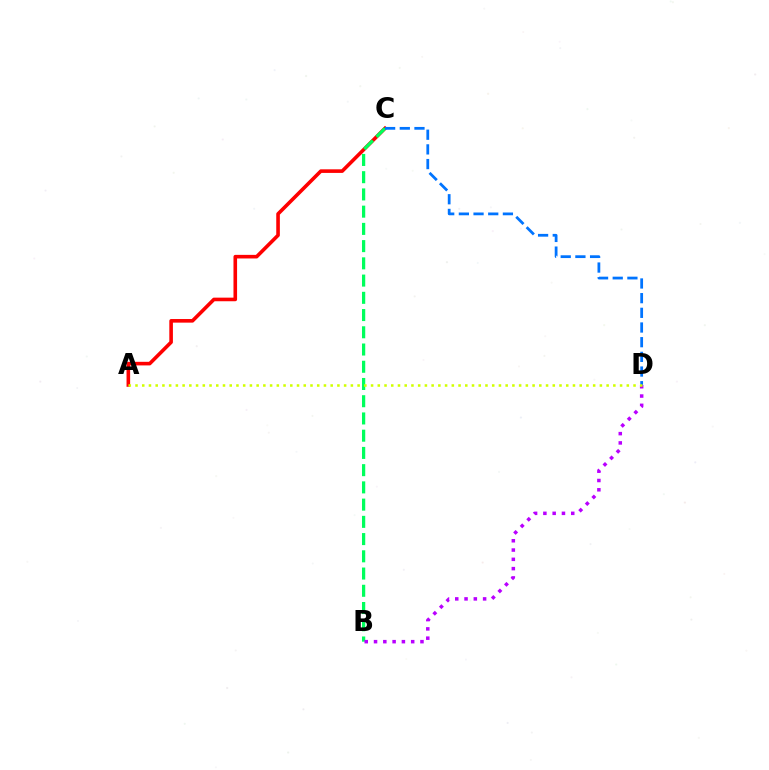{('A', 'C'): [{'color': '#ff0000', 'line_style': 'solid', 'thickness': 2.59}], ('B', 'C'): [{'color': '#00ff5c', 'line_style': 'dashed', 'thickness': 2.34}], ('B', 'D'): [{'color': '#b900ff', 'line_style': 'dotted', 'thickness': 2.52}], ('C', 'D'): [{'color': '#0074ff', 'line_style': 'dashed', 'thickness': 1.99}], ('A', 'D'): [{'color': '#d1ff00', 'line_style': 'dotted', 'thickness': 1.83}]}